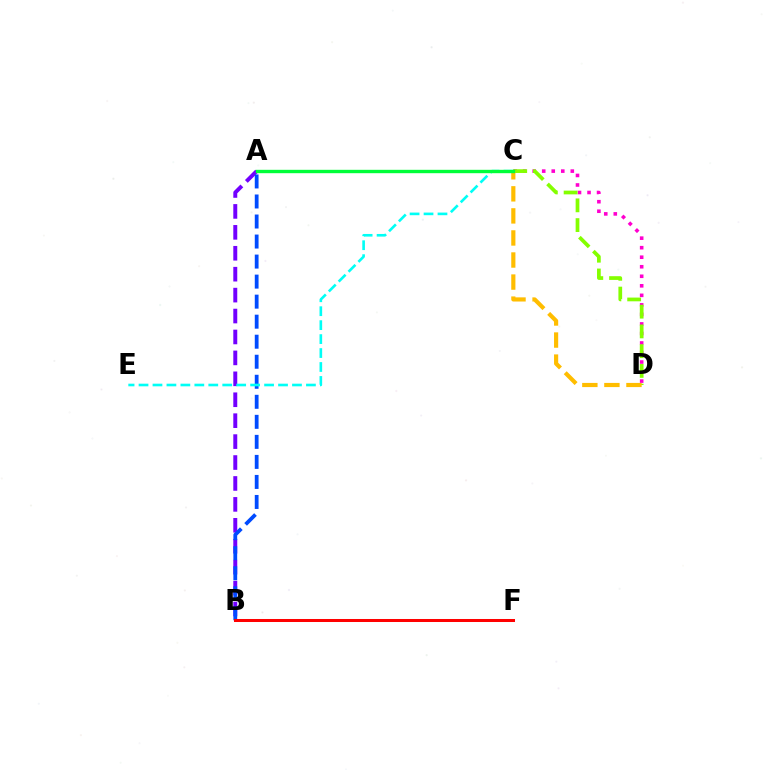{('C', 'D'): [{'color': '#ff00cf', 'line_style': 'dotted', 'thickness': 2.59}, {'color': '#84ff00', 'line_style': 'dashed', 'thickness': 2.68}, {'color': '#ffbd00', 'line_style': 'dashed', 'thickness': 3.0}], ('A', 'B'): [{'color': '#7200ff', 'line_style': 'dashed', 'thickness': 2.84}, {'color': '#004bff', 'line_style': 'dashed', 'thickness': 2.72}], ('C', 'E'): [{'color': '#00fff6', 'line_style': 'dashed', 'thickness': 1.9}], ('B', 'F'): [{'color': '#ff0000', 'line_style': 'solid', 'thickness': 2.17}], ('A', 'C'): [{'color': '#00ff39', 'line_style': 'solid', 'thickness': 2.43}]}